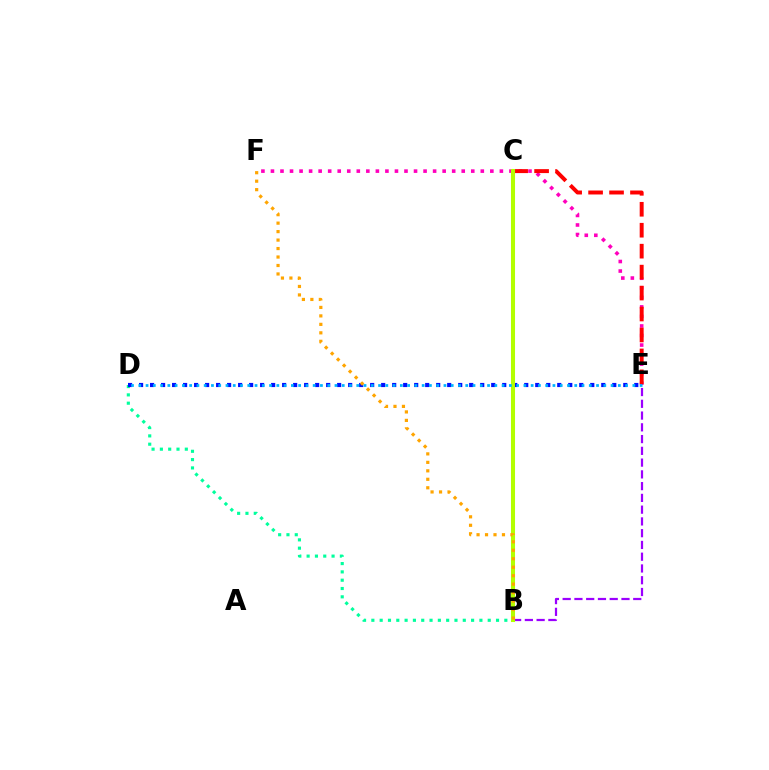{('B', 'C'): [{'color': '#08ff00', 'line_style': 'dotted', 'thickness': 2.12}, {'color': '#b3ff00', 'line_style': 'solid', 'thickness': 2.92}], ('B', 'E'): [{'color': '#9b00ff', 'line_style': 'dashed', 'thickness': 1.6}], ('B', 'D'): [{'color': '#00ff9d', 'line_style': 'dotted', 'thickness': 2.26}], ('E', 'F'): [{'color': '#ff00bd', 'line_style': 'dotted', 'thickness': 2.59}], ('C', 'E'): [{'color': '#ff0000', 'line_style': 'dashed', 'thickness': 2.85}], ('D', 'E'): [{'color': '#0010ff', 'line_style': 'dotted', 'thickness': 2.99}, {'color': '#00b5ff', 'line_style': 'dotted', 'thickness': 1.97}], ('B', 'F'): [{'color': '#ffa500', 'line_style': 'dotted', 'thickness': 2.3}]}